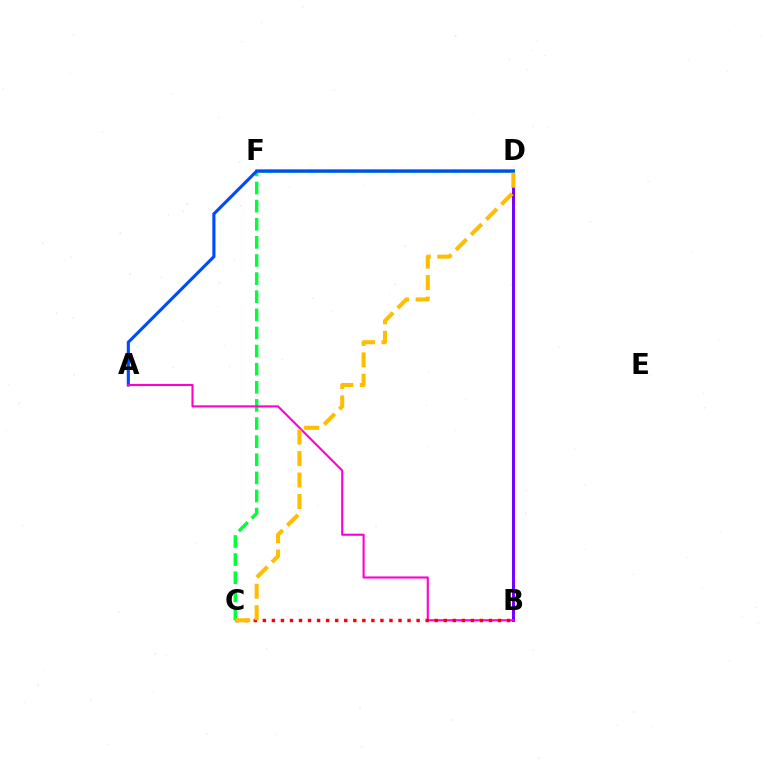{('B', 'D'): [{'color': '#7200ff', 'line_style': 'solid', 'thickness': 2.12}], ('D', 'F'): [{'color': '#00fff6', 'line_style': 'solid', 'thickness': 2.81}, {'color': '#84ff00', 'line_style': 'dashed', 'thickness': 2.78}], ('C', 'F'): [{'color': '#00ff39', 'line_style': 'dashed', 'thickness': 2.46}], ('A', 'D'): [{'color': '#004bff', 'line_style': 'solid', 'thickness': 2.25}], ('A', 'B'): [{'color': '#ff00cf', 'line_style': 'solid', 'thickness': 1.51}], ('B', 'C'): [{'color': '#ff0000', 'line_style': 'dotted', 'thickness': 2.46}], ('C', 'D'): [{'color': '#ffbd00', 'line_style': 'dashed', 'thickness': 2.92}]}